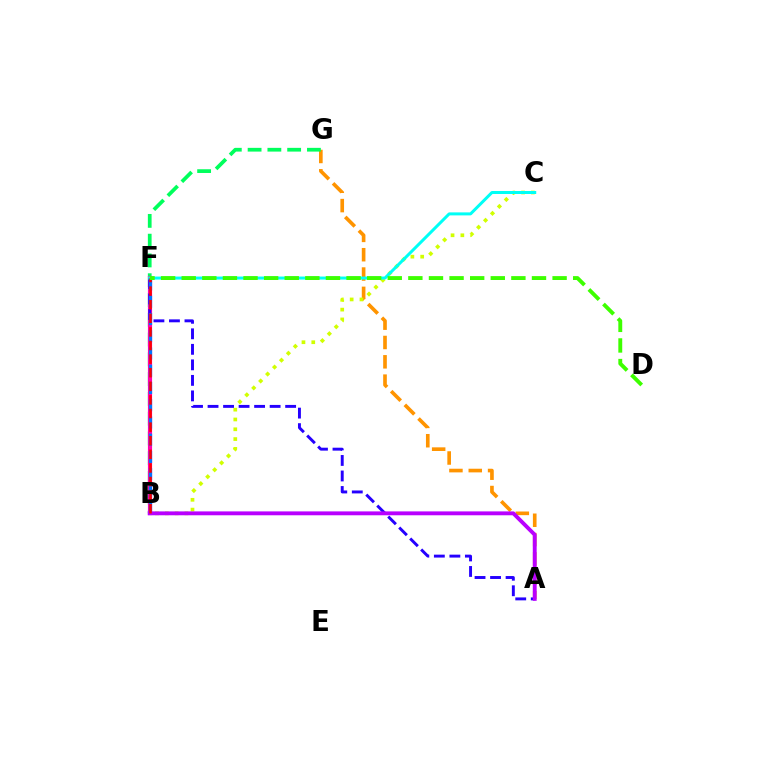{('A', 'G'): [{'color': '#ff9400', 'line_style': 'dashed', 'thickness': 2.63}], ('B', 'C'): [{'color': '#d1ff00', 'line_style': 'dotted', 'thickness': 2.66}], ('B', 'G'): [{'color': '#00ff5c', 'line_style': 'dashed', 'thickness': 2.69}], ('B', 'F'): [{'color': '#ff00ac', 'line_style': 'solid', 'thickness': 3.0}, {'color': '#0074ff', 'line_style': 'dashed', 'thickness': 2.34}, {'color': '#ff0000', 'line_style': 'dashed', 'thickness': 1.85}], ('A', 'F'): [{'color': '#2500ff', 'line_style': 'dashed', 'thickness': 2.11}], ('C', 'F'): [{'color': '#00fff6', 'line_style': 'solid', 'thickness': 2.16}], ('A', 'B'): [{'color': '#b900ff', 'line_style': 'solid', 'thickness': 2.79}], ('D', 'F'): [{'color': '#3dff00', 'line_style': 'dashed', 'thickness': 2.8}]}